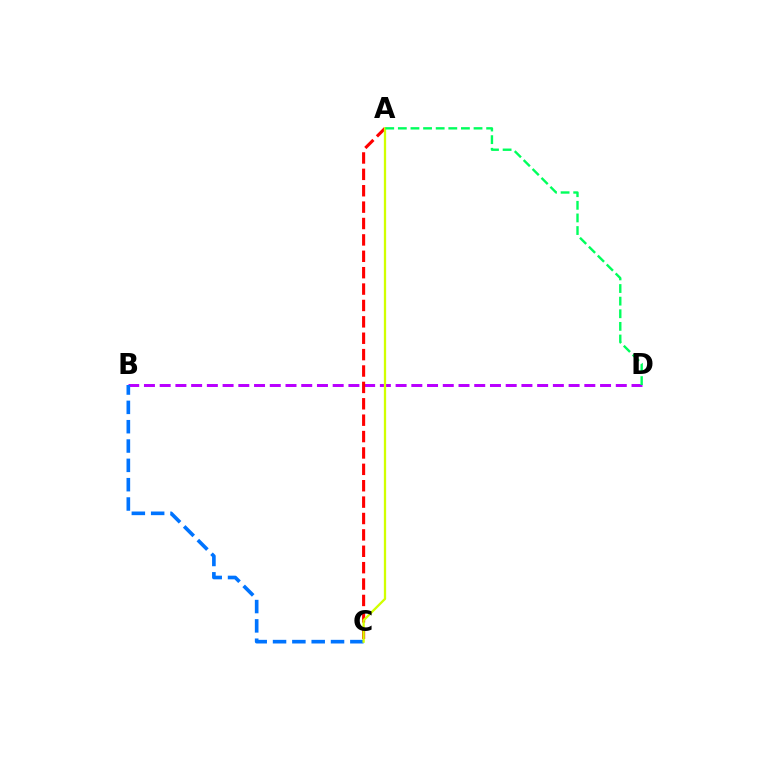{('B', 'D'): [{'color': '#b900ff', 'line_style': 'dashed', 'thickness': 2.14}], ('A', 'C'): [{'color': '#ff0000', 'line_style': 'dashed', 'thickness': 2.23}, {'color': '#d1ff00', 'line_style': 'solid', 'thickness': 1.65}], ('B', 'C'): [{'color': '#0074ff', 'line_style': 'dashed', 'thickness': 2.63}], ('A', 'D'): [{'color': '#00ff5c', 'line_style': 'dashed', 'thickness': 1.71}]}